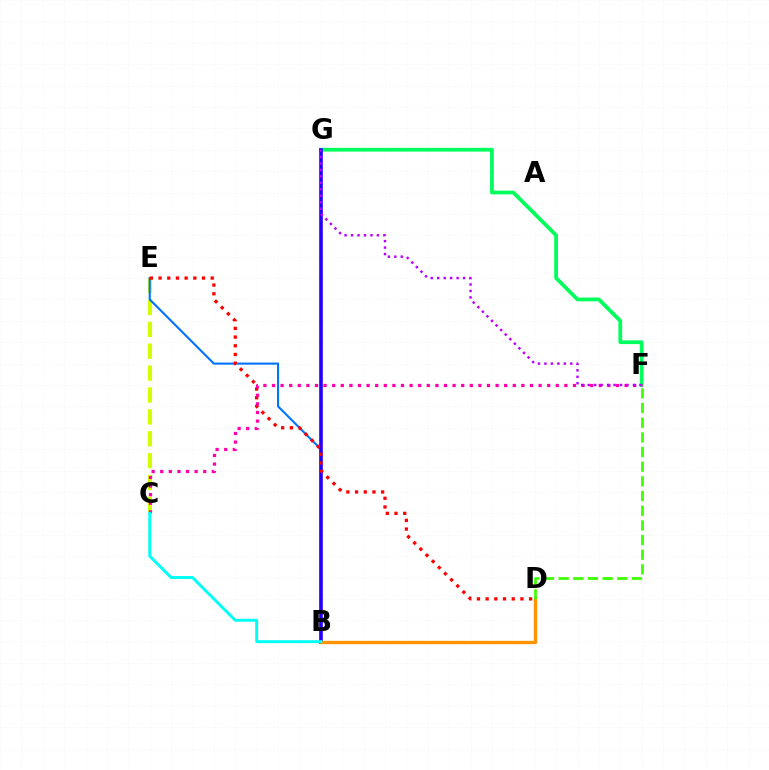{('C', 'E'): [{'color': '#d1ff00', 'line_style': 'dashed', 'thickness': 2.97}], ('B', 'E'): [{'color': '#0074ff', 'line_style': 'solid', 'thickness': 1.52}], ('F', 'G'): [{'color': '#00ff5c', 'line_style': 'solid', 'thickness': 2.71}, {'color': '#b900ff', 'line_style': 'dotted', 'thickness': 1.76}], ('B', 'G'): [{'color': '#2500ff', 'line_style': 'solid', 'thickness': 2.61}], ('B', 'D'): [{'color': '#ff9400', 'line_style': 'solid', 'thickness': 2.41}], ('D', 'E'): [{'color': '#ff0000', 'line_style': 'dotted', 'thickness': 2.36}], ('C', 'F'): [{'color': '#ff00ac', 'line_style': 'dotted', 'thickness': 2.34}], ('D', 'F'): [{'color': '#3dff00', 'line_style': 'dashed', 'thickness': 1.99}], ('B', 'C'): [{'color': '#00fff6', 'line_style': 'solid', 'thickness': 2.12}]}